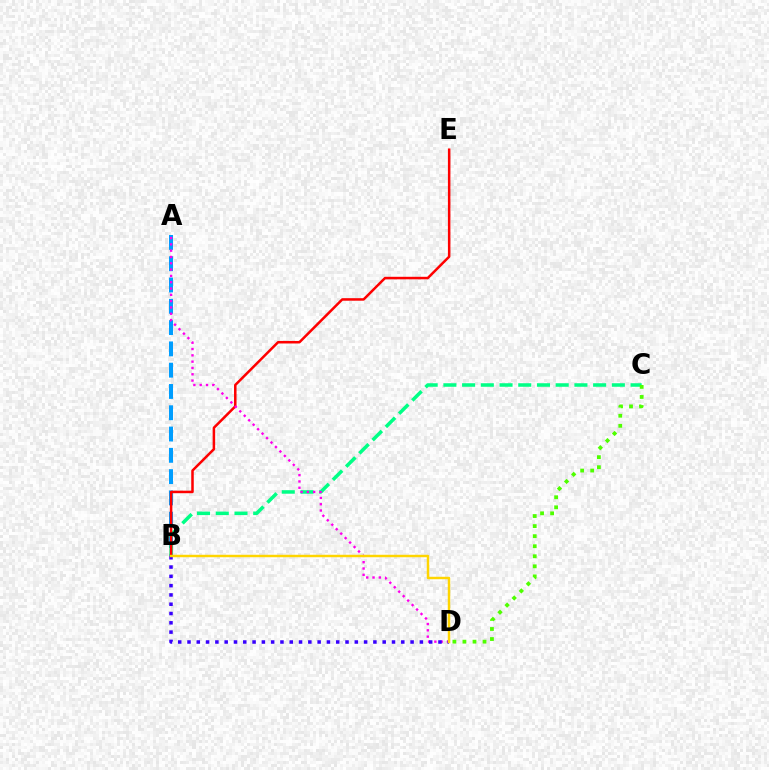{('A', 'B'): [{'color': '#009eff', 'line_style': 'dashed', 'thickness': 2.89}], ('B', 'C'): [{'color': '#00ff86', 'line_style': 'dashed', 'thickness': 2.54}], ('B', 'E'): [{'color': '#ff0000', 'line_style': 'solid', 'thickness': 1.81}], ('C', 'D'): [{'color': '#4fff00', 'line_style': 'dotted', 'thickness': 2.73}], ('A', 'D'): [{'color': '#ff00ed', 'line_style': 'dotted', 'thickness': 1.71}], ('B', 'D'): [{'color': '#3700ff', 'line_style': 'dotted', 'thickness': 2.53}, {'color': '#ffd500', 'line_style': 'solid', 'thickness': 1.76}]}